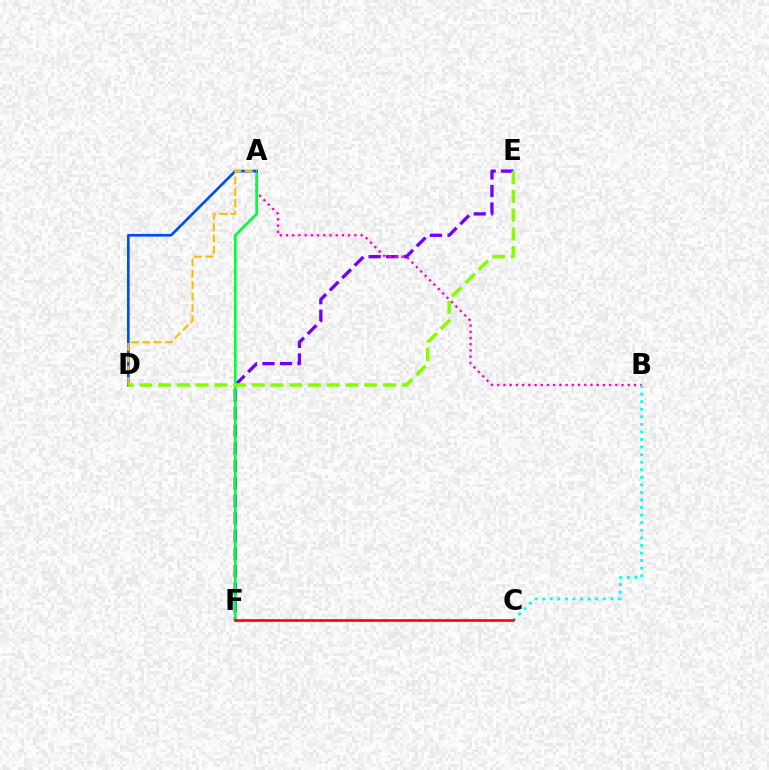{('E', 'F'): [{'color': '#7200ff', 'line_style': 'dashed', 'thickness': 2.38}], ('A', 'B'): [{'color': '#ff00cf', 'line_style': 'dotted', 'thickness': 1.69}], ('A', 'F'): [{'color': '#00ff39', 'line_style': 'solid', 'thickness': 1.93}], ('A', 'D'): [{'color': '#004bff', 'line_style': 'solid', 'thickness': 1.91}, {'color': '#ffbd00', 'line_style': 'dashed', 'thickness': 1.54}], ('B', 'C'): [{'color': '#00fff6', 'line_style': 'dotted', 'thickness': 2.06}], ('D', 'E'): [{'color': '#84ff00', 'line_style': 'dashed', 'thickness': 2.55}], ('C', 'F'): [{'color': '#ff0000', 'line_style': 'solid', 'thickness': 1.88}]}